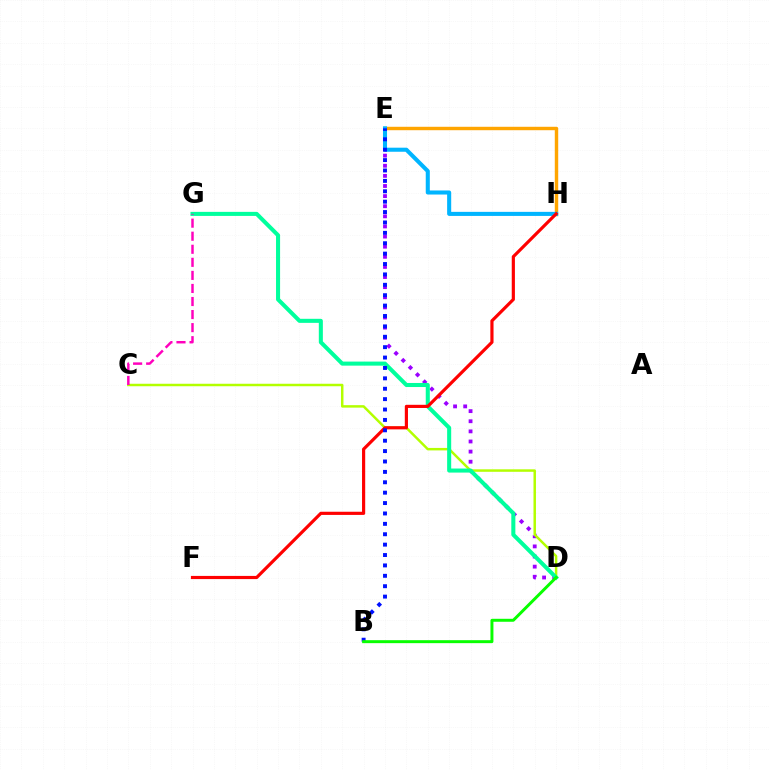{('D', 'E'): [{'color': '#9b00ff', 'line_style': 'dotted', 'thickness': 2.75}], ('E', 'H'): [{'color': '#ffa500', 'line_style': 'solid', 'thickness': 2.47}, {'color': '#00b5ff', 'line_style': 'solid', 'thickness': 2.93}], ('C', 'D'): [{'color': '#b3ff00', 'line_style': 'solid', 'thickness': 1.78}], ('D', 'G'): [{'color': '#00ff9d', 'line_style': 'solid', 'thickness': 2.92}], ('F', 'H'): [{'color': '#ff0000', 'line_style': 'solid', 'thickness': 2.28}], ('B', 'E'): [{'color': '#0010ff', 'line_style': 'dotted', 'thickness': 2.82}], ('B', 'D'): [{'color': '#08ff00', 'line_style': 'solid', 'thickness': 2.14}], ('C', 'G'): [{'color': '#ff00bd', 'line_style': 'dashed', 'thickness': 1.77}]}